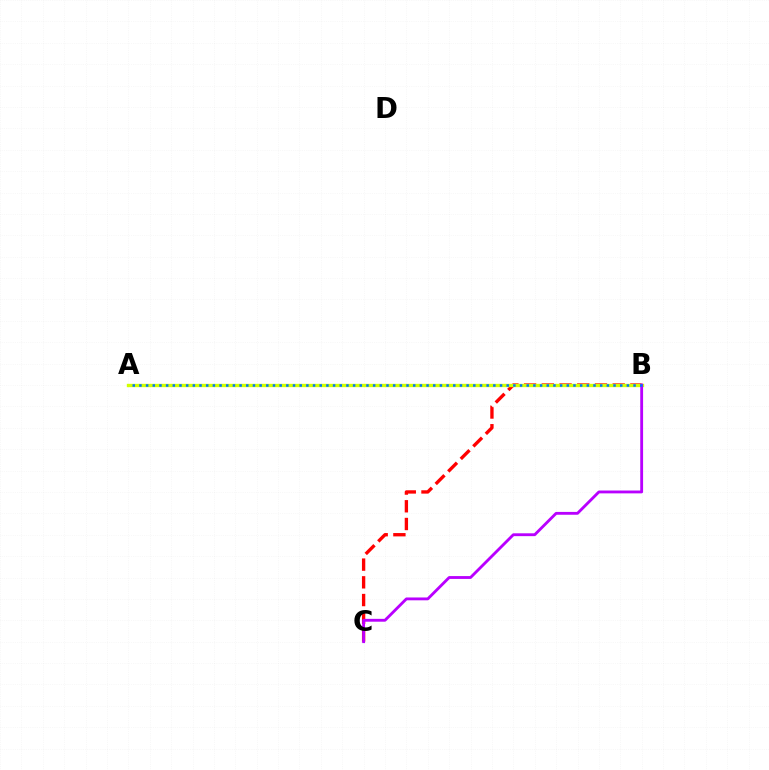{('B', 'C'): [{'color': '#ff0000', 'line_style': 'dashed', 'thickness': 2.41}, {'color': '#b900ff', 'line_style': 'solid', 'thickness': 2.05}], ('A', 'B'): [{'color': '#00ff5c', 'line_style': 'dashed', 'thickness': 2.09}, {'color': '#d1ff00', 'line_style': 'solid', 'thickness': 2.41}, {'color': '#0074ff', 'line_style': 'dotted', 'thickness': 1.81}]}